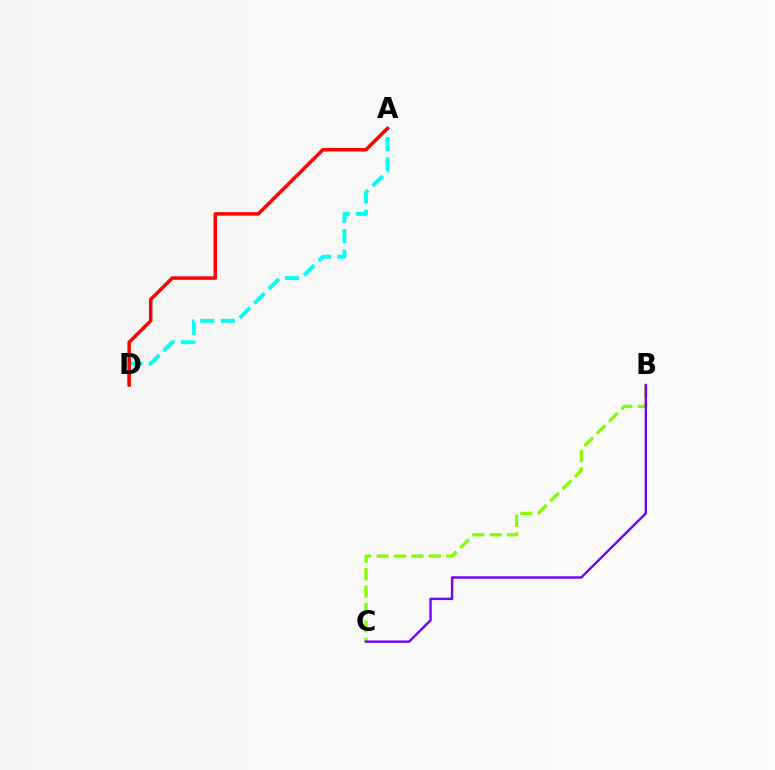{('A', 'D'): [{'color': '#00fff6', 'line_style': 'dashed', 'thickness': 2.78}, {'color': '#ff0000', 'line_style': 'solid', 'thickness': 2.51}], ('B', 'C'): [{'color': '#84ff00', 'line_style': 'dashed', 'thickness': 2.36}, {'color': '#7200ff', 'line_style': 'solid', 'thickness': 1.73}]}